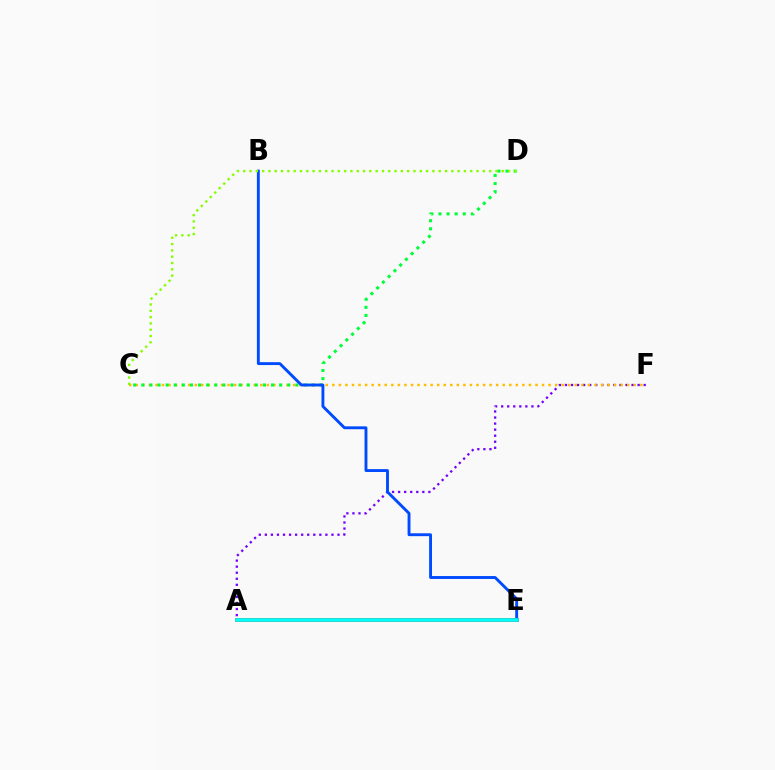{('A', 'F'): [{'color': '#7200ff', 'line_style': 'dotted', 'thickness': 1.64}], ('C', 'F'): [{'color': '#ffbd00', 'line_style': 'dotted', 'thickness': 1.78}], ('C', 'D'): [{'color': '#00ff39', 'line_style': 'dotted', 'thickness': 2.2}, {'color': '#84ff00', 'line_style': 'dotted', 'thickness': 1.71}], ('A', 'E'): [{'color': '#ff0000', 'line_style': 'solid', 'thickness': 2.73}, {'color': '#ff00cf', 'line_style': 'dotted', 'thickness': 1.77}, {'color': '#00fff6', 'line_style': 'solid', 'thickness': 2.64}], ('B', 'E'): [{'color': '#004bff', 'line_style': 'solid', 'thickness': 2.08}]}